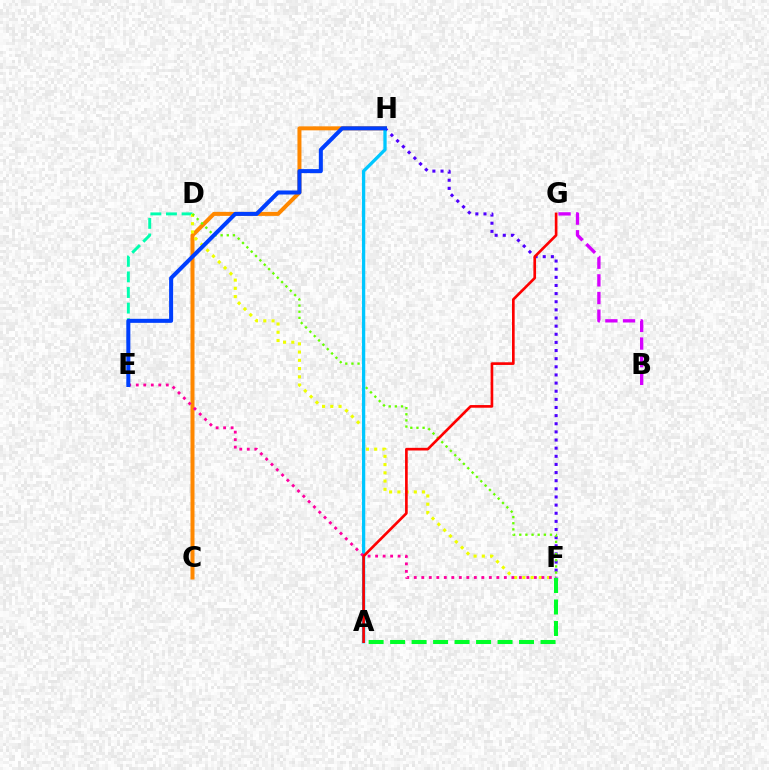{('B', 'G'): [{'color': '#d600ff', 'line_style': 'dashed', 'thickness': 2.4}], ('D', 'E'): [{'color': '#00ffaf', 'line_style': 'dashed', 'thickness': 2.12}], ('C', 'H'): [{'color': '#ff8800', 'line_style': 'solid', 'thickness': 2.88}], ('D', 'F'): [{'color': '#eeff00', 'line_style': 'dotted', 'thickness': 2.24}, {'color': '#66ff00', 'line_style': 'dotted', 'thickness': 1.67}], ('F', 'H'): [{'color': '#4f00ff', 'line_style': 'dotted', 'thickness': 2.21}], ('A', 'H'): [{'color': '#00c7ff', 'line_style': 'solid', 'thickness': 2.37}], ('E', 'F'): [{'color': '#ff00a0', 'line_style': 'dotted', 'thickness': 2.04}], ('A', 'F'): [{'color': '#00ff27', 'line_style': 'dashed', 'thickness': 2.92}], ('E', 'H'): [{'color': '#003fff', 'line_style': 'solid', 'thickness': 2.9}], ('A', 'G'): [{'color': '#ff0000', 'line_style': 'solid', 'thickness': 1.92}]}